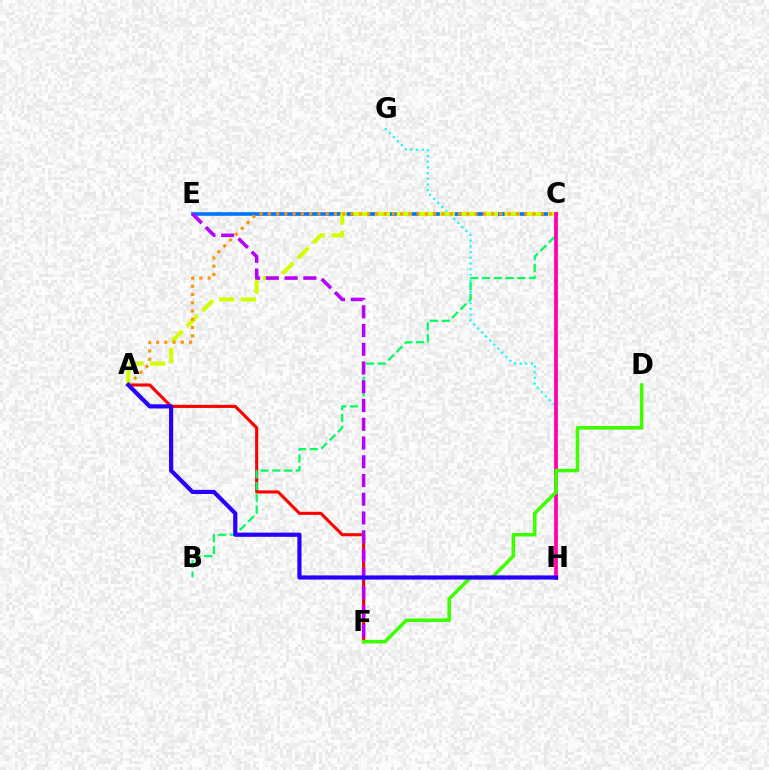{('A', 'F'): [{'color': '#ff0000', 'line_style': 'solid', 'thickness': 2.23}], ('G', 'H'): [{'color': '#00fff6', 'line_style': 'dotted', 'thickness': 1.55}], ('C', 'E'): [{'color': '#0074ff', 'line_style': 'solid', 'thickness': 2.61}], ('A', 'C'): [{'color': '#d1ff00', 'line_style': 'dashed', 'thickness': 2.94}, {'color': '#ff9400', 'line_style': 'dotted', 'thickness': 2.25}], ('B', 'C'): [{'color': '#00ff5c', 'line_style': 'dashed', 'thickness': 1.6}], ('E', 'F'): [{'color': '#b900ff', 'line_style': 'dashed', 'thickness': 2.55}], ('C', 'H'): [{'color': '#ff00ac', 'line_style': 'solid', 'thickness': 2.7}], ('D', 'F'): [{'color': '#3dff00', 'line_style': 'solid', 'thickness': 2.56}], ('A', 'H'): [{'color': '#2500ff', 'line_style': 'solid', 'thickness': 3.0}]}